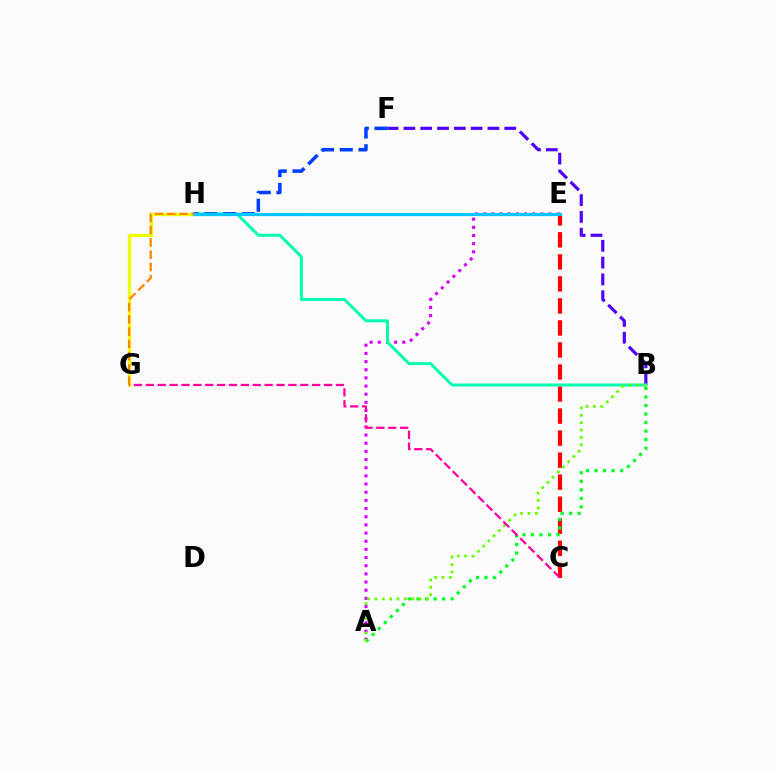{('B', 'F'): [{'color': '#4f00ff', 'line_style': 'dashed', 'thickness': 2.28}], ('A', 'E'): [{'color': '#d600ff', 'line_style': 'dotted', 'thickness': 2.22}], ('C', 'E'): [{'color': '#ff0000', 'line_style': 'dashed', 'thickness': 2.99}], ('B', 'H'): [{'color': '#00ffaf', 'line_style': 'solid', 'thickness': 2.14}], ('A', 'B'): [{'color': '#00ff27', 'line_style': 'dotted', 'thickness': 2.31}, {'color': '#66ff00', 'line_style': 'dotted', 'thickness': 2.0}], ('G', 'H'): [{'color': '#eeff00', 'line_style': 'solid', 'thickness': 2.35}, {'color': '#ff8800', 'line_style': 'dashed', 'thickness': 1.67}], ('F', 'H'): [{'color': '#003fff', 'line_style': 'dashed', 'thickness': 2.54}], ('E', 'H'): [{'color': '#00c7ff', 'line_style': 'solid', 'thickness': 2.3}], ('C', 'G'): [{'color': '#ff00a0', 'line_style': 'dashed', 'thickness': 1.61}]}